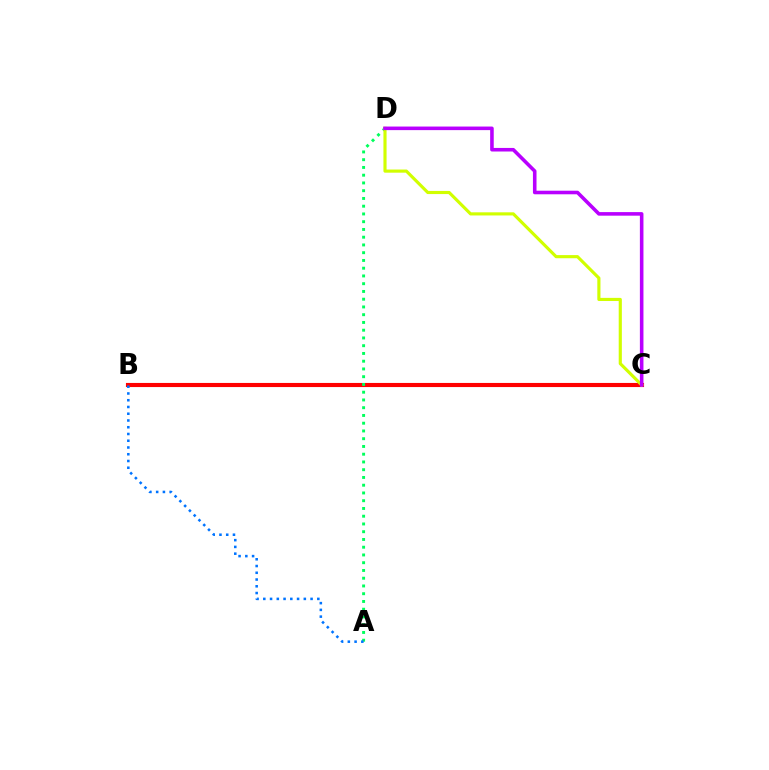{('B', 'C'): [{'color': '#ff0000', 'line_style': 'solid', 'thickness': 2.96}], ('A', 'D'): [{'color': '#00ff5c', 'line_style': 'dotted', 'thickness': 2.11}], ('C', 'D'): [{'color': '#d1ff00', 'line_style': 'solid', 'thickness': 2.26}, {'color': '#b900ff', 'line_style': 'solid', 'thickness': 2.57}], ('A', 'B'): [{'color': '#0074ff', 'line_style': 'dotted', 'thickness': 1.83}]}